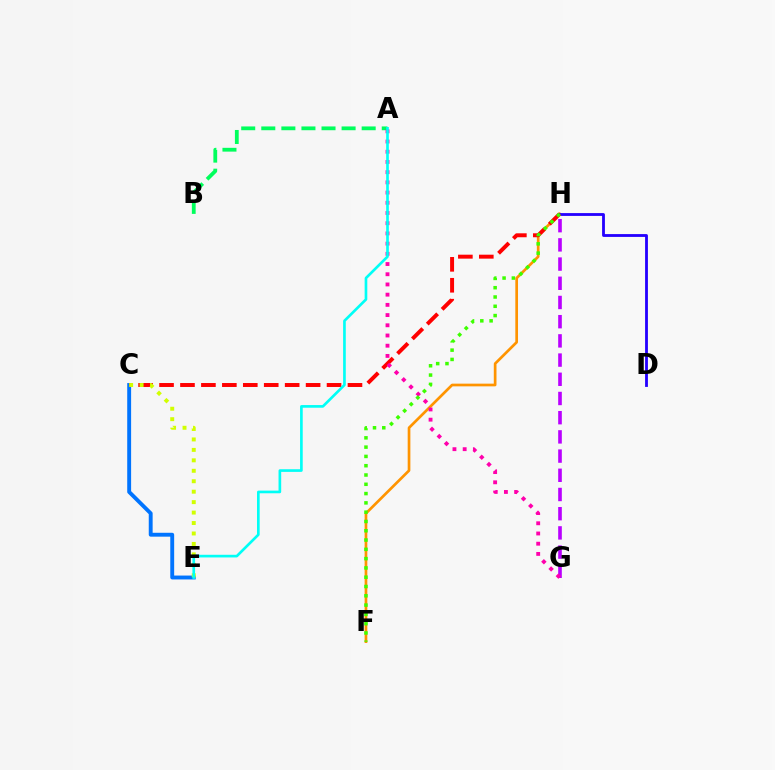{('F', 'H'): [{'color': '#ff9400', 'line_style': 'solid', 'thickness': 1.94}, {'color': '#3dff00', 'line_style': 'dotted', 'thickness': 2.52}], ('G', 'H'): [{'color': '#b900ff', 'line_style': 'dashed', 'thickness': 2.61}], ('D', 'H'): [{'color': '#2500ff', 'line_style': 'solid', 'thickness': 2.03}], ('A', 'B'): [{'color': '#00ff5c', 'line_style': 'dashed', 'thickness': 2.73}], ('C', 'E'): [{'color': '#0074ff', 'line_style': 'solid', 'thickness': 2.8}, {'color': '#d1ff00', 'line_style': 'dotted', 'thickness': 2.84}], ('C', 'H'): [{'color': '#ff0000', 'line_style': 'dashed', 'thickness': 2.84}], ('A', 'G'): [{'color': '#ff00ac', 'line_style': 'dotted', 'thickness': 2.77}], ('A', 'E'): [{'color': '#00fff6', 'line_style': 'solid', 'thickness': 1.91}]}